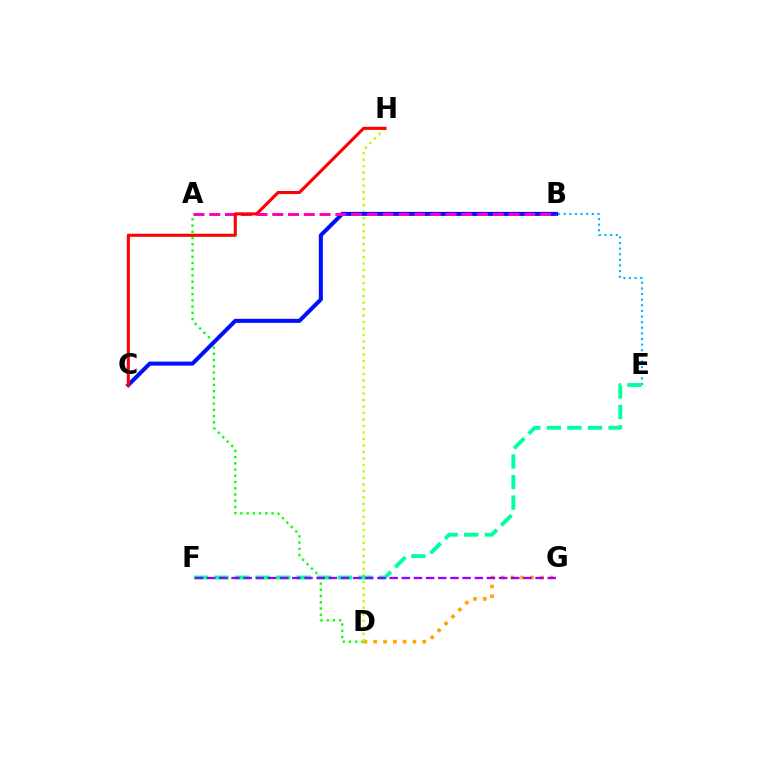{('A', 'D'): [{'color': '#08ff00', 'line_style': 'dotted', 'thickness': 1.69}], ('D', 'G'): [{'color': '#ffa500', 'line_style': 'dotted', 'thickness': 2.66}], ('D', 'H'): [{'color': '#b3ff00', 'line_style': 'dotted', 'thickness': 1.76}], ('B', 'C'): [{'color': '#0010ff', 'line_style': 'solid', 'thickness': 2.9}], ('B', 'E'): [{'color': '#00b5ff', 'line_style': 'dotted', 'thickness': 1.53}], ('E', 'F'): [{'color': '#00ff9d', 'line_style': 'dashed', 'thickness': 2.79}], ('F', 'G'): [{'color': '#9b00ff', 'line_style': 'dashed', 'thickness': 1.65}], ('A', 'B'): [{'color': '#ff00bd', 'line_style': 'dashed', 'thickness': 2.14}], ('C', 'H'): [{'color': '#ff0000', 'line_style': 'solid', 'thickness': 2.22}]}